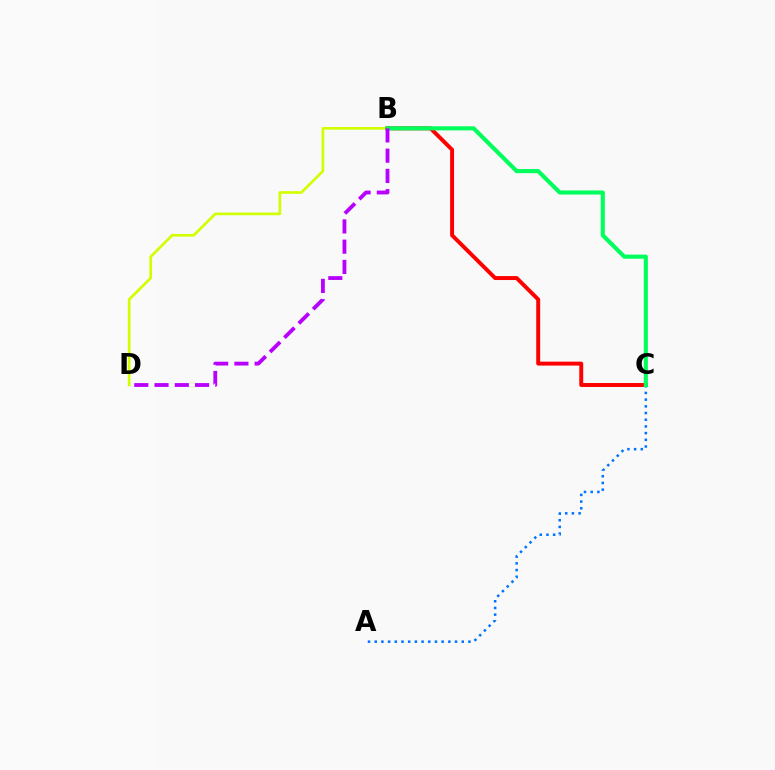{('A', 'C'): [{'color': '#0074ff', 'line_style': 'dotted', 'thickness': 1.82}], ('B', 'D'): [{'color': '#d1ff00', 'line_style': 'solid', 'thickness': 1.94}, {'color': '#b900ff', 'line_style': 'dashed', 'thickness': 2.75}], ('B', 'C'): [{'color': '#ff0000', 'line_style': 'solid', 'thickness': 2.83}, {'color': '#00ff5c', 'line_style': 'solid', 'thickness': 2.97}]}